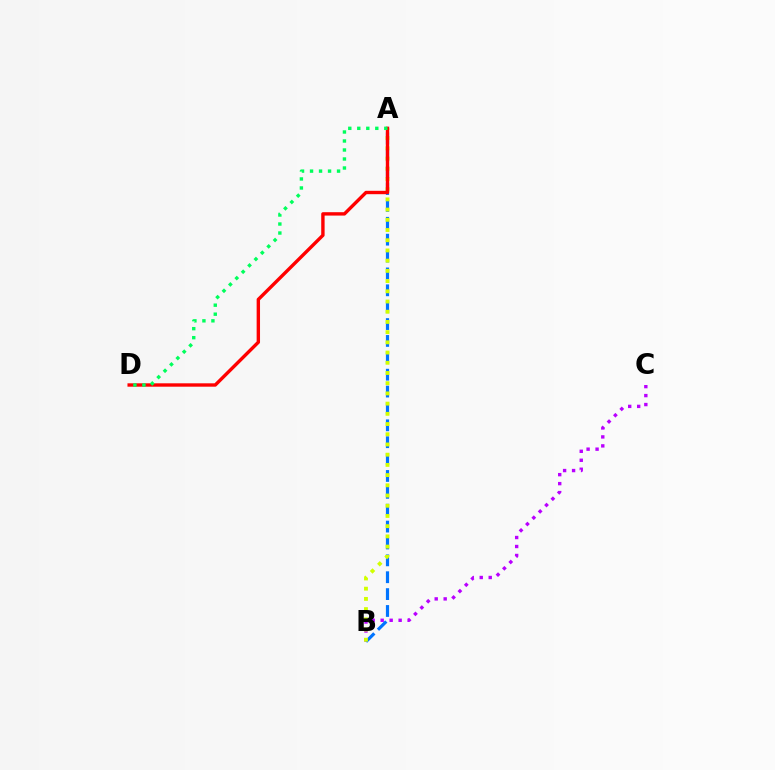{('B', 'C'): [{'color': '#b900ff', 'line_style': 'dotted', 'thickness': 2.44}], ('A', 'B'): [{'color': '#0074ff', 'line_style': 'dashed', 'thickness': 2.29}, {'color': '#d1ff00', 'line_style': 'dotted', 'thickness': 2.77}], ('A', 'D'): [{'color': '#ff0000', 'line_style': 'solid', 'thickness': 2.44}, {'color': '#00ff5c', 'line_style': 'dotted', 'thickness': 2.45}]}